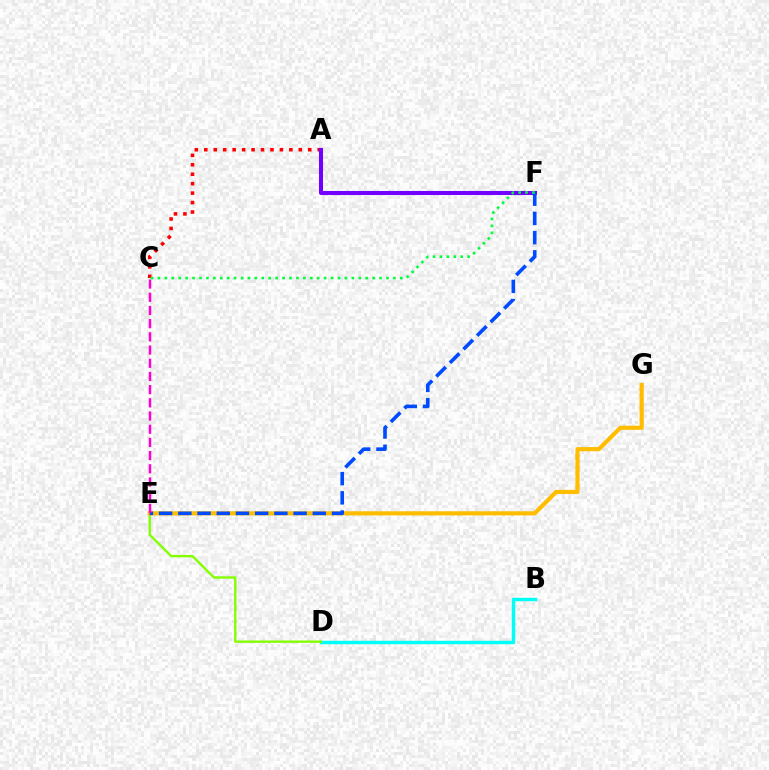{('B', 'D'): [{'color': '#00fff6', 'line_style': 'solid', 'thickness': 2.48}], ('D', 'E'): [{'color': '#84ff00', 'line_style': 'solid', 'thickness': 1.71}], ('E', 'G'): [{'color': '#ffbd00', 'line_style': 'solid', 'thickness': 2.99}], ('A', 'C'): [{'color': '#ff0000', 'line_style': 'dotted', 'thickness': 2.57}], ('A', 'F'): [{'color': '#7200ff', 'line_style': 'solid', 'thickness': 2.92}], ('E', 'F'): [{'color': '#004bff', 'line_style': 'dashed', 'thickness': 2.61}], ('C', 'E'): [{'color': '#ff00cf', 'line_style': 'dashed', 'thickness': 1.79}], ('C', 'F'): [{'color': '#00ff39', 'line_style': 'dotted', 'thickness': 1.88}]}